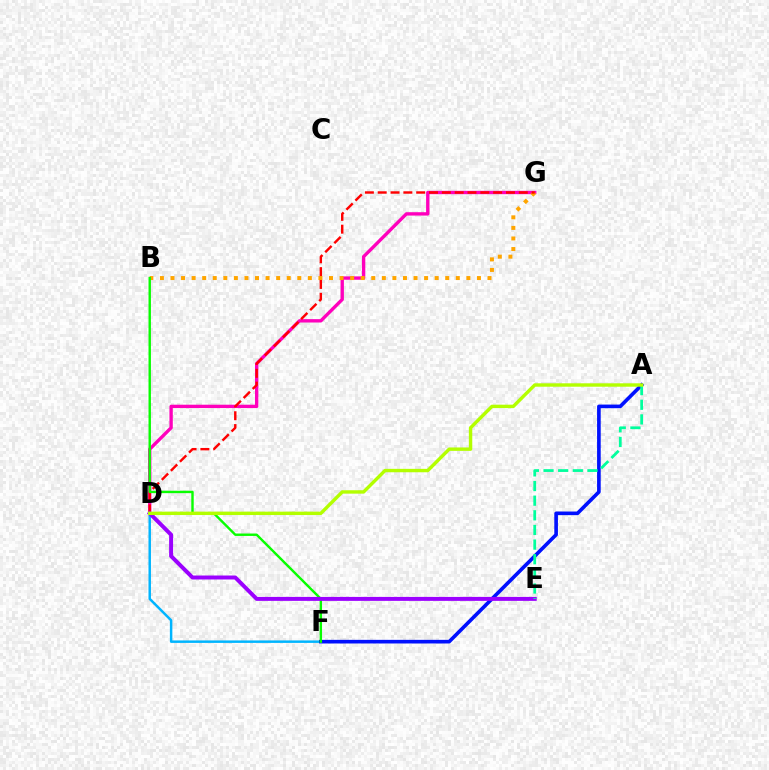{('D', 'G'): [{'color': '#ff00bd', 'line_style': 'solid', 'thickness': 2.41}, {'color': '#ff0000', 'line_style': 'dashed', 'thickness': 1.74}], ('D', 'F'): [{'color': '#00b5ff', 'line_style': 'solid', 'thickness': 1.78}], ('A', 'F'): [{'color': '#0010ff', 'line_style': 'solid', 'thickness': 2.62}], ('B', 'G'): [{'color': '#ffa500', 'line_style': 'dotted', 'thickness': 2.87}], ('B', 'F'): [{'color': '#08ff00', 'line_style': 'solid', 'thickness': 1.74}], ('D', 'E'): [{'color': '#9b00ff', 'line_style': 'solid', 'thickness': 2.86}], ('A', 'E'): [{'color': '#00ff9d', 'line_style': 'dashed', 'thickness': 1.99}], ('A', 'D'): [{'color': '#b3ff00', 'line_style': 'solid', 'thickness': 2.46}]}